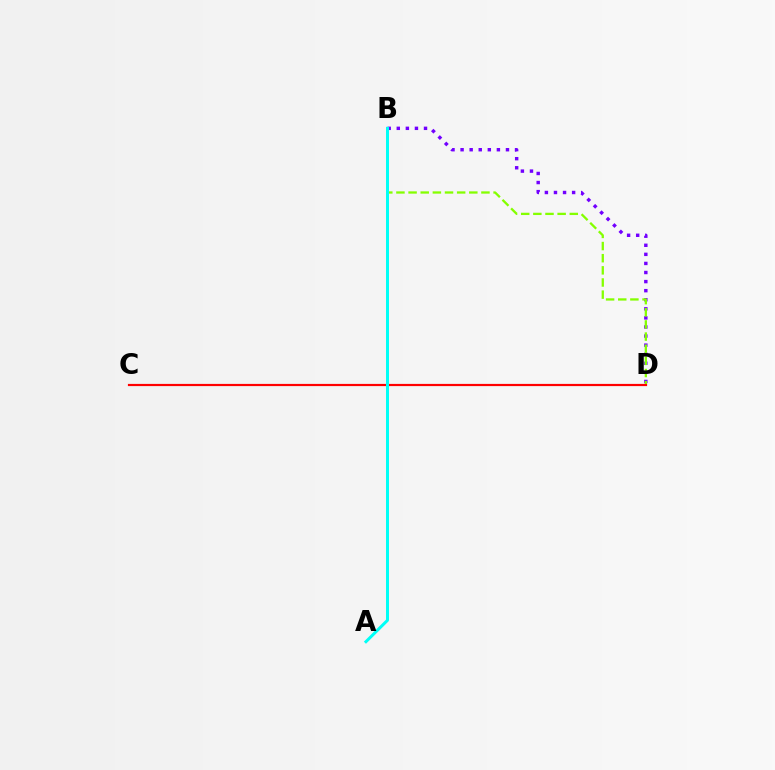{('B', 'D'): [{'color': '#7200ff', 'line_style': 'dotted', 'thickness': 2.47}, {'color': '#84ff00', 'line_style': 'dashed', 'thickness': 1.65}], ('C', 'D'): [{'color': '#ff0000', 'line_style': 'solid', 'thickness': 1.58}], ('A', 'B'): [{'color': '#00fff6', 'line_style': 'solid', 'thickness': 2.15}]}